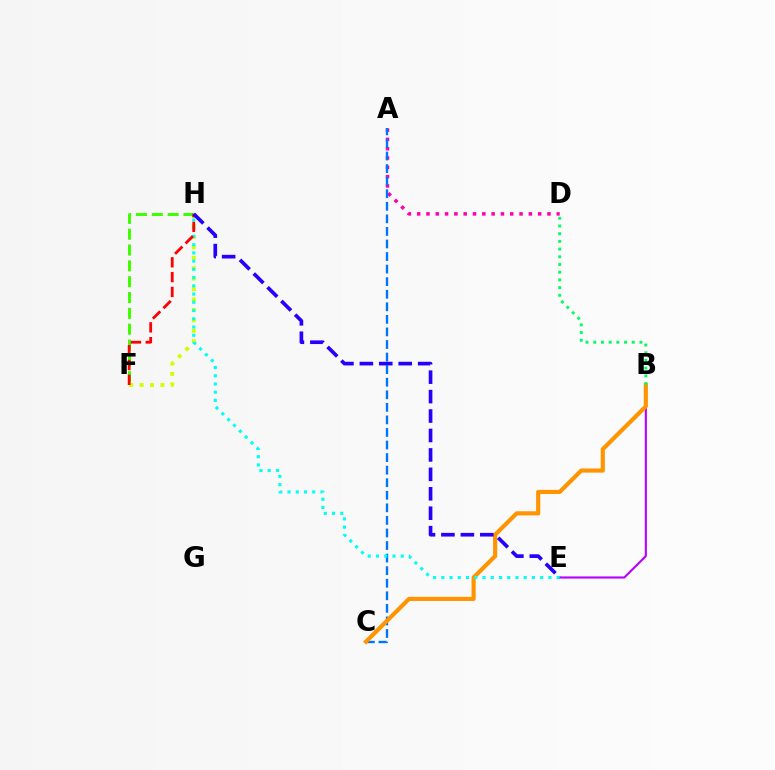{('F', 'H'): [{'color': '#d1ff00', 'line_style': 'dotted', 'thickness': 2.83}, {'color': '#3dff00', 'line_style': 'dashed', 'thickness': 2.15}, {'color': '#ff0000', 'line_style': 'dashed', 'thickness': 2.01}], ('A', 'D'): [{'color': '#ff00ac', 'line_style': 'dotted', 'thickness': 2.53}], ('B', 'E'): [{'color': '#b900ff', 'line_style': 'solid', 'thickness': 1.53}], ('A', 'C'): [{'color': '#0074ff', 'line_style': 'dashed', 'thickness': 1.71}], ('B', 'C'): [{'color': '#ff9400', 'line_style': 'solid', 'thickness': 2.98}], ('E', 'H'): [{'color': '#00fff6', 'line_style': 'dotted', 'thickness': 2.24}, {'color': '#2500ff', 'line_style': 'dashed', 'thickness': 2.64}], ('B', 'D'): [{'color': '#00ff5c', 'line_style': 'dotted', 'thickness': 2.09}]}